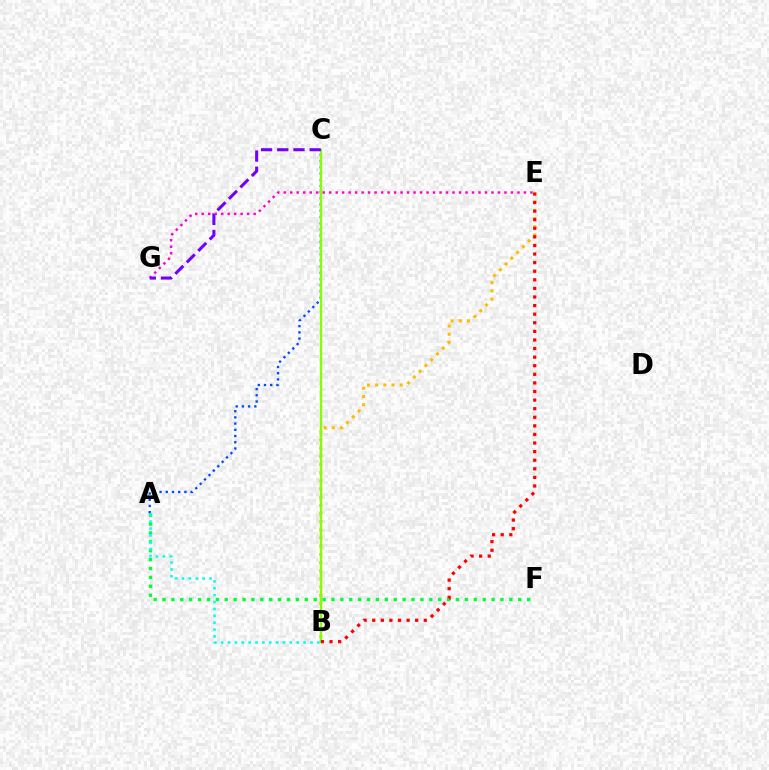{('A', 'F'): [{'color': '#00ff39', 'line_style': 'dotted', 'thickness': 2.42}], ('A', 'C'): [{'color': '#004bff', 'line_style': 'dotted', 'thickness': 1.69}], ('E', 'G'): [{'color': '#ff00cf', 'line_style': 'dotted', 'thickness': 1.76}], ('B', 'E'): [{'color': '#ffbd00', 'line_style': 'dotted', 'thickness': 2.22}, {'color': '#ff0000', 'line_style': 'dotted', 'thickness': 2.33}], ('A', 'B'): [{'color': '#00fff6', 'line_style': 'dotted', 'thickness': 1.87}], ('B', 'C'): [{'color': '#84ff00', 'line_style': 'solid', 'thickness': 1.66}], ('C', 'G'): [{'color': '#7200ff', 'line_style': 'dashed', 'thickness': 2.2}]}